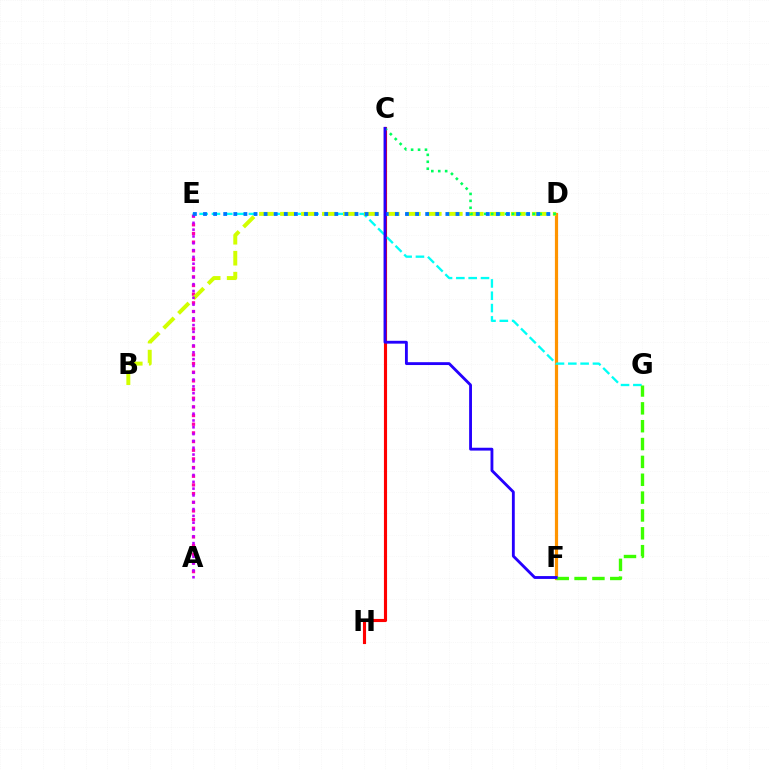{('A', 'E'): [{'color': '#ff00ac', 'line_style': 'dotted', 'thickness': 2.36}, {'color': '#b900ff', 'line_style': 'dotted', 'thickness': 1.85}], ('D', 'F'): [{'color': '#ff9400', 'line_style': 'solid', 'thickness': 2.3}], ('C', 'H'): [{'color': '#ff0000', 'line_style': 'solid', 'thickness': 2.25}], ('E', 'G'): [{'color': '#00fff6', 'line_style': 'dashed', 'thickness': 1.67}], ('B', 'D'): [{'color': '#d1ff00', 'line_style': 'dashed', 'thickness': 2.85}], ('F', 'G'): [{'color': '#3dff00', 'line_style': 'dashed', 'thickness': 2.43}], ('C', 'D'): [{'color': '#00ff5c', 'line_style': 'dotted', 'thickness': 1.88}], ('D', 'E'): [{'color': '#0074ff', 'line_style': 'dotted', 'thickness': 2.74}], ('C', 'F'): [{'color': '#2500ff', 'line_style': 'solid', 'thickness': 2.05}]}